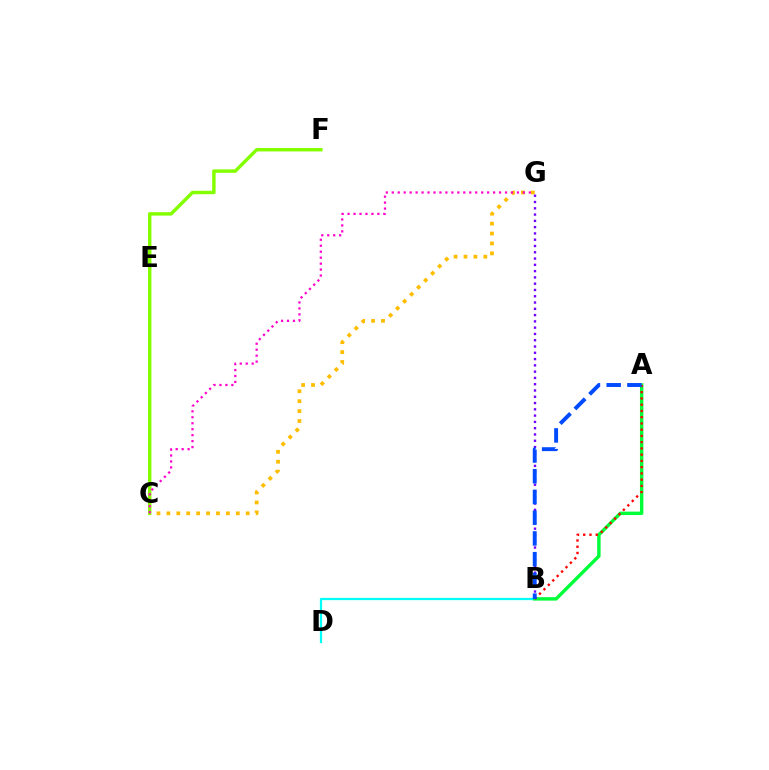{('C', 'G'): [{'color': '#ffbd00', 'line_style': 'dotted', 'thickness': 2.69}, {'color': '#ff00cf', 'line_style': 'dotted', 'thickness': 1.62}], ('C', 'F'): [{'color': '#84ff00', 'line_style': 'solid', 'thickness': 2.48}], ('B', 'D'): [{'color': '#00fff6', 'line_style': 'solid', 'thickness': 1.63}], ('A', 'B'): [{'color': '#00ff39', 'line_style': 'solid', 'thickness': 2.46}, {'color': '#ff0000', 'line_style': 'dotted', 'thickness': 1.7}, {'color': '#004bff', 'line_style': 'dashed', 'thickness': 2.82}], ('B', 'G'): [{'color': '#7200ff', 'line_style': 'dotted', 'thickness': 1.71}]}